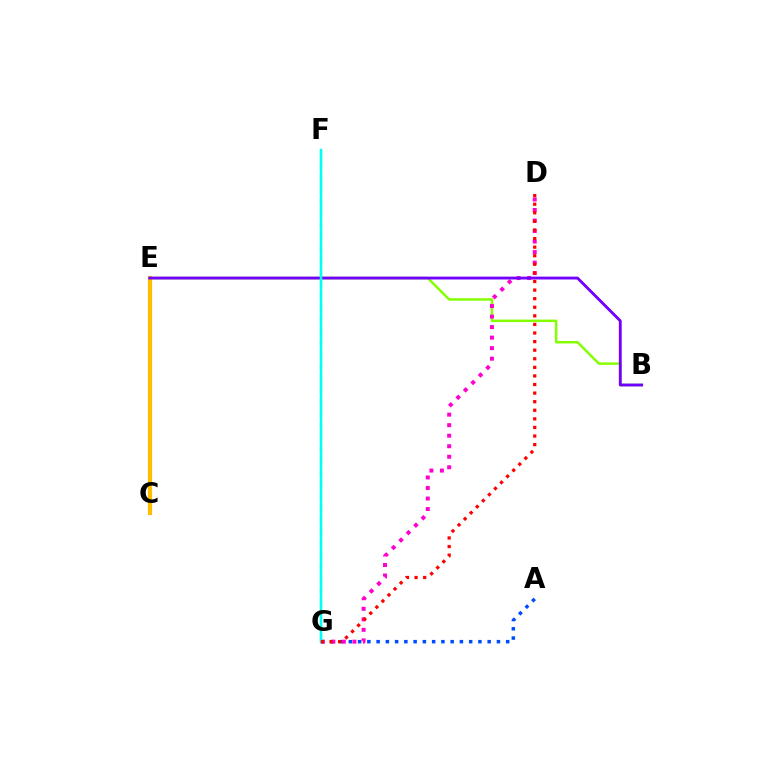{('B', 'E'): [{'color': '#84ff00', 'line_style': 'solid', 'thickness': 1.78}, {'color': '#7200ff', 'line_style': 'solid', 'thickness': 2.05}], ('A', 'G'): [{'color': '#004bff', 'line_style': 'dotted', 'thickness': 2.51}], ('C', 'E'): [{'color': '#ffbd00', 'line_style': 'solid', 'thickness': 3.0}], ('D', 'G'): [{'color': '#ff00cf', 'line_style': 'dotted', 'thickness': 2.86}, {'color': '#ff0000', 'line_style': 'dotted', 'thickness': 2.33}], ('F', 'G'): [{'color': '#00ff39', 'line_style': 'dashed', 'thickness': 1.6}, {'color': '#00fff6', 'line_style': 'solid', 'thickness': 1.79}]}